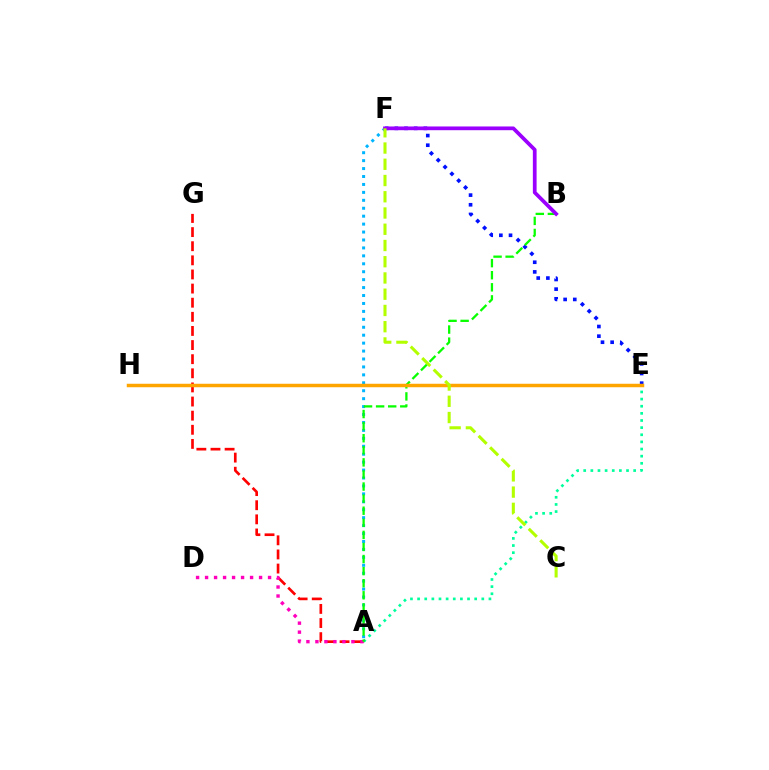{('A', 'G'): [{'color': '#ff0000', 'line_style': 'dashed', 'thickness': 1.92}], ('A', 'F'): [{'color': '#00b5ff', 'line_style': 'dotted', 'thickness': 2.16}], ('A', 'E'): [{'color': '#00ff9d', 'line_style': 'dotted', 'thickness': 1.94}], ('E', 'F'): [{'color': '#0010ff', 'line_style': 'dotted', 'thickness': 2.62}], ('A', 'D'): [{'color': '#ff00bd', 'line_style': 'dotted', 'thickness': 2.44}], ('A', 'B'): [{'color': '#08ff00', 'line_style': 'dashed', 'thickness': 1.64}], ('E', 'H'): [{'color': '#ffa500', 'line_style': 'solid', 'thickness': 2.5}], ('B', 'F'): [{'color': '#9b00ff', 'line_style': 'solid', 'thickness': 2.69}], ('C', 'F'): [{'color': '#b3ff00', 'line_style': 'dashed', 'thickness': 2.21}]}